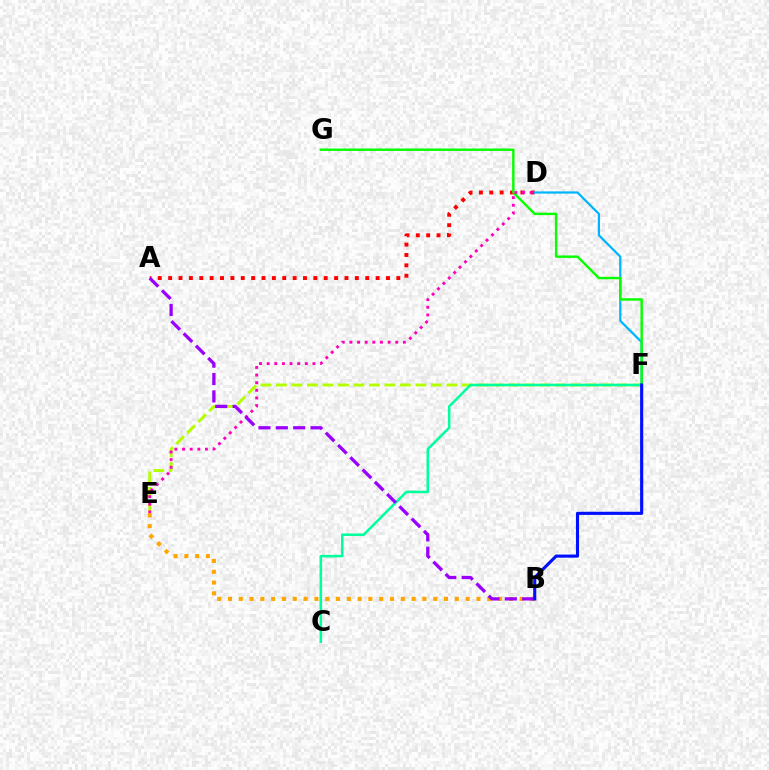{('A', 'D'): [{'color': '#ff0000', 'line_style': 'dotted', 'thickness': 2.82}], ('E', 'F'): [{'color': '#b3ff00', 'line_style': 'dashed', 'thickness': 2.11}], ('C', 'F'): [{'color': '#00ff9d', 'line_style': 'solid', 'thickness': 1.82}], ('D', 'F'): [{'color': '#00b5ff', 'line_style': 'solid', 'thickness': 1.61}], ('F', 'G'): [{'color': '#08ff00', 'line_style': 'solid', 'thickness': 1.75}], ('D', 'E'): [{'color': '#ff00bd', 'line_style': 'dotted', 'thickness': 2.07}], ('B', 'E'): [{'color': '#ffa500', 'line_style': 'dotted', 'thickness': 2.93}], ('A', 'B'): [{'color': '#9b00ff', 'line_style': 'dashed', 'thickness': 2.36}], ('B', 'F'): [{'color': '#0010ff', 'line_style': 'solid', 'thickness': 2.25}]}